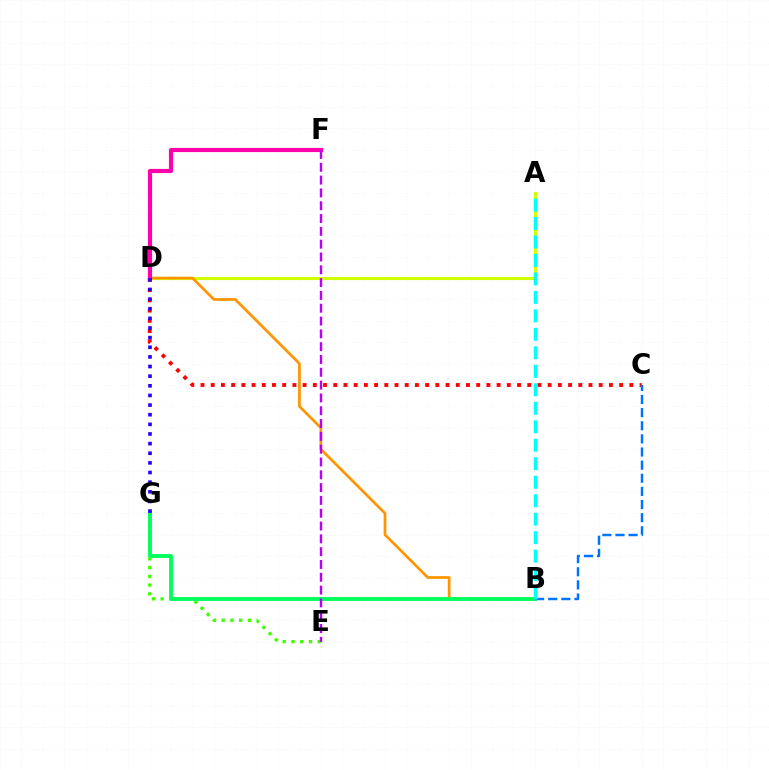{('A', 'D'): [{'color': '#d1ff00', 'line_style': 'solid', 'thickness': 2.26}], ('E', 'G'): [{'color': '#3dff00', 'line_style': 'dotted', 'thickness': 2.37}], ('B', 'D'): [{'color': '#ff9400', 'line_style': 'solid', 'thickness': 1.95}], ('D', 'F'): [{'color': '#ff00ac', 'line_style': 'solid', 'thickness': 2.99}], ('B', 'G'): [{'color': '#00ff5c', 'line_style': 'solid', 'thickness': 2.76}], ('C', 'D'): [{'color': '#ff0000', 'line_style': 'dotted', 'thickness': 2.77}], ('E', 'F'): [{'color': '#b900ff', 'line_style': 'dashed', 'thickness': 1.74}], ('B', 'C'): [{'color': '#0074ff', 'line_style': 'dashed', 'thickness': 1.78}], ('D', 'G'): [{'color': '#2500ff', 'line_style': 'dotted', 'thickness': 2.62}], ('A', 'B'): [{'color': '#00fff6', 'line_style': 'dashed', 'thickness': 2.51}]}